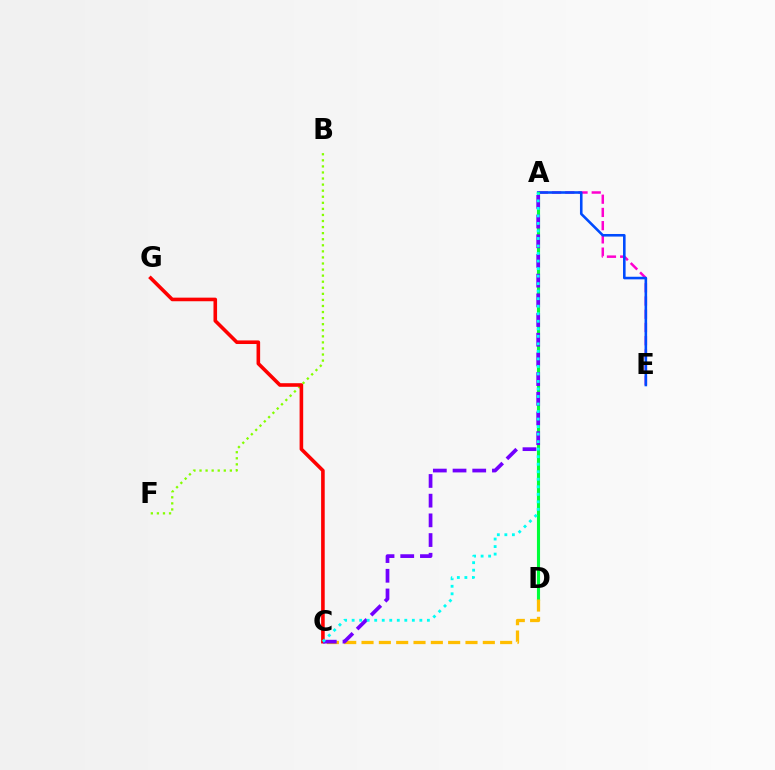{('A', 'E'): [{'color': '#ff00cf', 'line_style': 'dashed', 'thickness': 1.8}, {'color': '#004bff', 'line_style': 'solid', 'thickness': 1.86}], ('A', 'D'): [{'color': '#00ff39', 'line_style': 'solid', 'thickness': 2.24}], ('B', 'F'): [{'color': '#84ff00', 'line_style': 'dotted', 'thickness': 1.65}], ('C', 'D'): [{'color': '#ffbd00', 'line_style': 'dashed', 'thickness': 2.35}], ('C', 'G'): [{'color': '#ff0000', 'line_style': 'solid', 'thickness': 2.59}], ('A', 'C'): [{'color': '#7200ff', 'line_style': 'dashed', 'thickness': 2.68}, {'color': '#00fff6', 'line_style': 'dotted', 'thickness': 2.04}]}